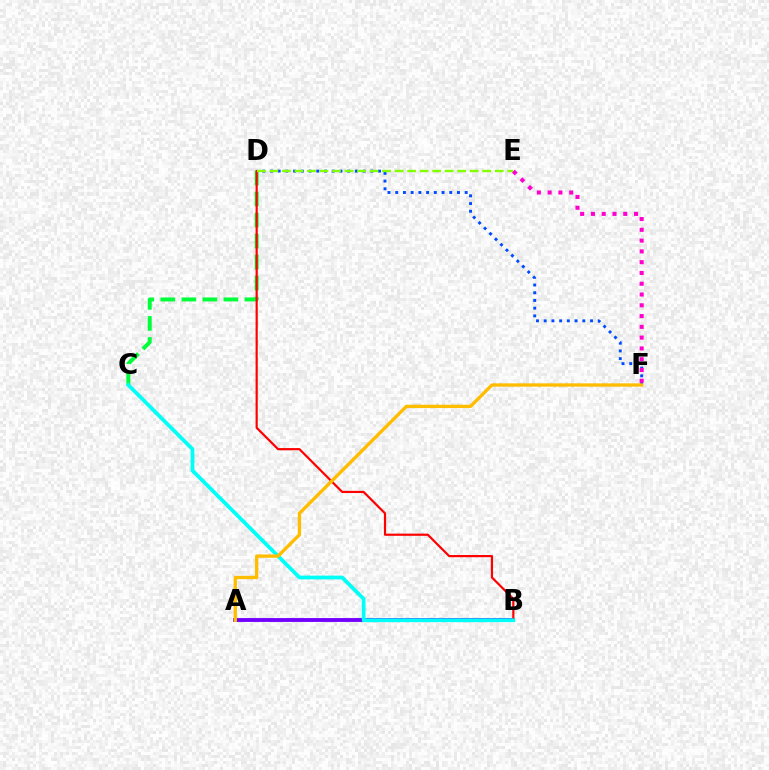{('A', 'B'): [{'color': '#7200ff', 'line_style': 'solid', 'thickness': 2.78}], ('C', 'D'): [{'color': '#00ff39', 'line_style': 'dashed', 'thickness': 2.86}], ('D', 'F'): [{'color': '#004bff', 'line_style': 'dotted', 'thickness': 2.1}], ('E', 'F'): [{'color': '#ff00cf', 'line_style': 'dotted', 'thickness': 2.93}], ('B', 'D'): [{'color': '#ff0000', 'line_style': 'solid', 'thickness': 1.57}], ('D', 'E'): [{'color': '#84ff00', 'line_style': 'dashed', 'thickness': 1.7}], ('B', 'C'): [{'color': '#00fff6', 'line_style': 'solid', 'thickness': 2.71}], ('A', 'F'): [{'color': '#ffbd00', 'line_style': 'solid', 'thickness': 2.39}]}